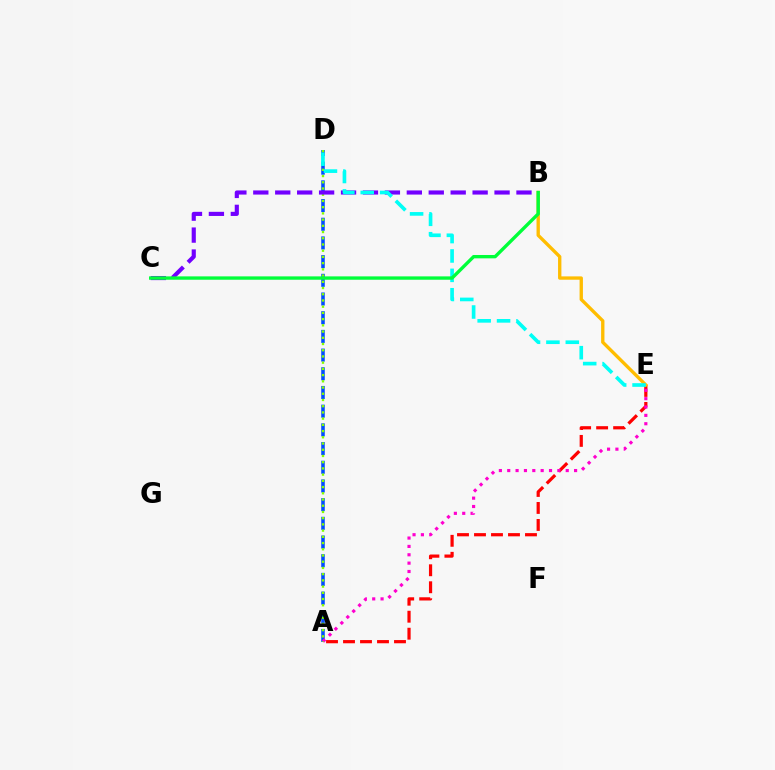{('A', 'E'): [{'color': '#ff0000', 'line_style': 'dashed', 'thickness': 2.31}, {'color': '#ff00cf', 'line_style': 'dotted', 'thickness': 2.27}], ('A', 'D'): [{'color': '#004bff', 'line_style': 'dashed', 'thickness': 2.54}, {'color': '#84ff00', 'line_style': 'dotted', 'thickness': 1.69}], ('B', 'E'): [{'color': '#ffbd00', 'line_style': 'solid', 'thickness': 2.41}], ('B', 'C'): [{'color': '#7200ff', 'line_style': 'dashed', 'thickness': 2.98}, {'color': '#00ff39', 'line_style': 'solid', 'thickness': 2.42}], ('D', 'E'): [{'color': '#00fff6', 'line_style': 'dashed', 'thickness': 2.63}]}